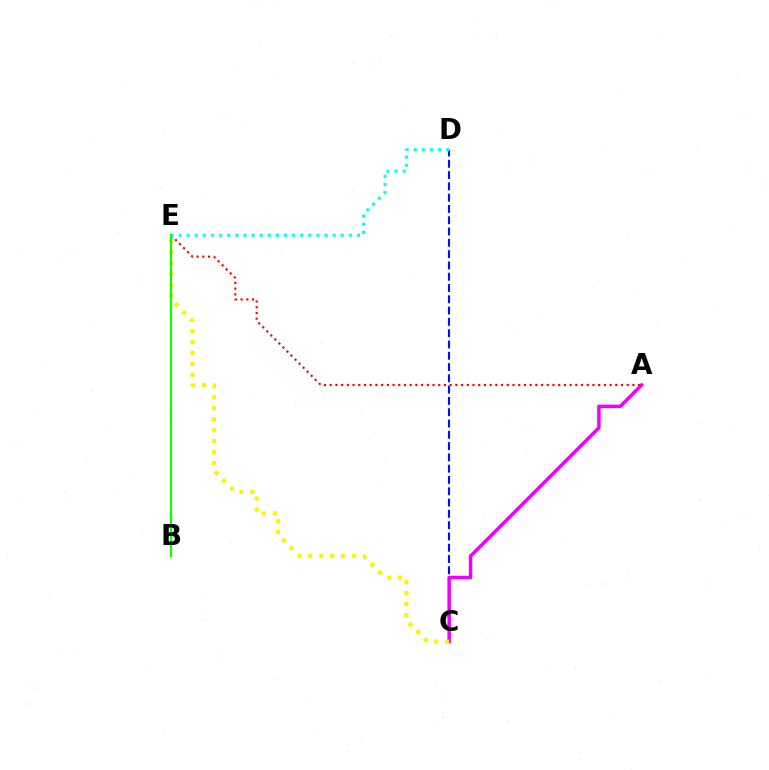{('C', 'D'): [{'color': '#0010ff', 'line_style': 'dashed', 'thickness': 1.53}], ('A', 'C'): [{'color': '#ee00ff', 'line_style': 'solid', 'thickness': 2.52}], ('C', 'E'): [{'color': '#fcf500', 'line_style': 'dotted', 'thickness': 2.98}], ('A', 'E'): [{'color': '#ff0000', 'line_style': 'dotted', 'thickness': 1.55}], ('D', 'E'): [{'color': '#00fff6', 'line_style': 'dotted', 'thickness': 2.2}], ('B', 'E'): [{'color': '#08ff00', 'line_style': 'solid', 'thickness': 1.56}]}